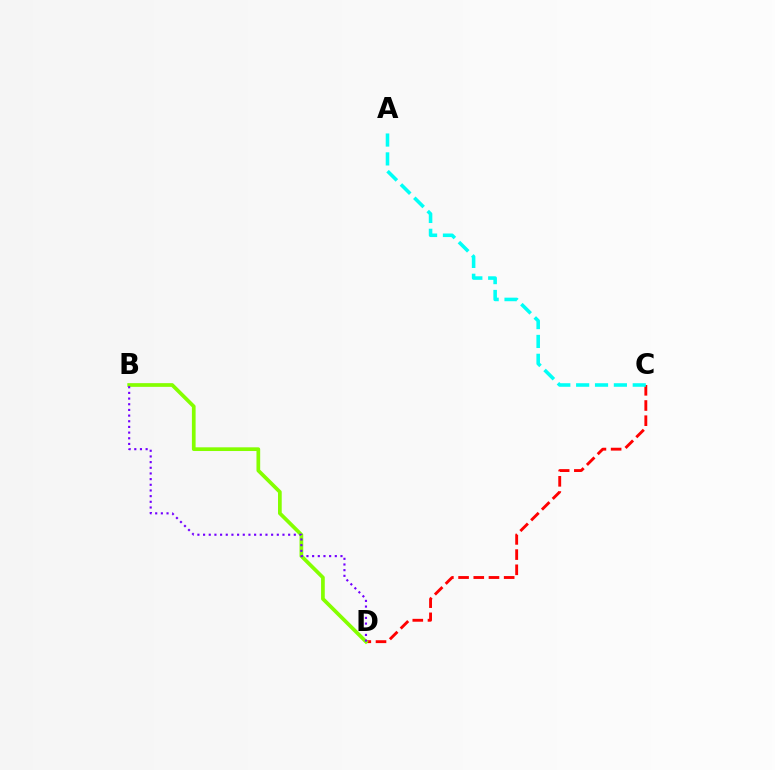{('C', 'D'): [{'color': '#ff0000', 'line_style': 'dashed', 'thickness': 2.06}], ('A', 'C'): [{'color': '#00fff6', 'line_style': 'dashed', 'thickness': 2.56}], ('B', 'D'): [{'color': '#84ff00', 'line_style': 'solid', 'thickness': 2.67}, {'color': '#7200ff', 'line_style': 'dotted', 'thickness': 1.54}]}